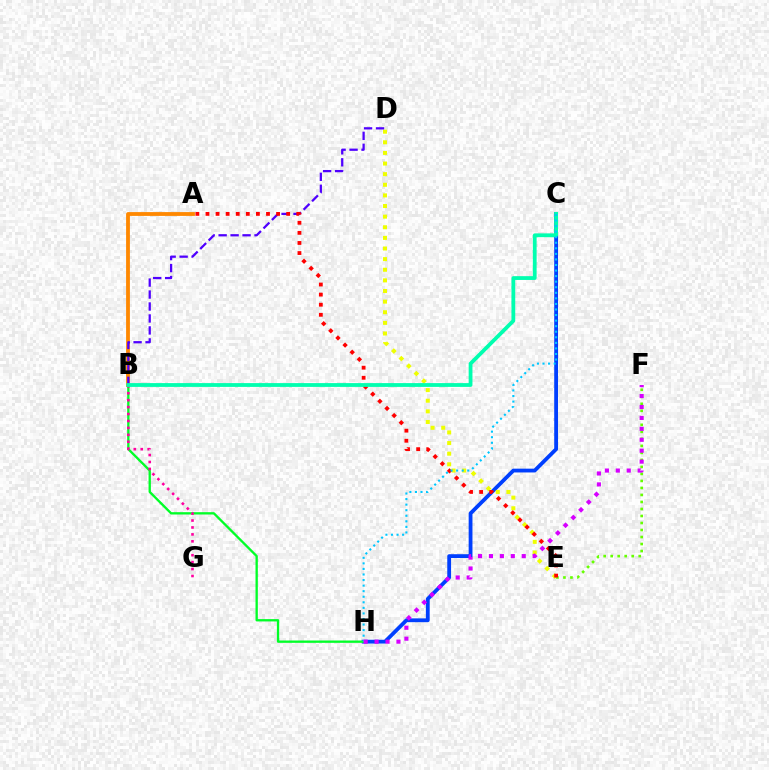{('C', 'H'): [{'color': '#003fff', 'line_style': 'solid', 'thickness': 2.74}, {'color': '#00c7ff', 'line_style': 'dotted', 'thickness': 1.51}], ('A', 'B'): [{'color': '#ff8800', 'line_style': 'solid', 'thickness': 2.74}], ('E', 'F'): [{'color': '#66ff00', 'line_style': 'dotted', 'thickness': 1.91}], ('B', 'H'): [{'color': '#00ff27', 'line_style': 'solid', 'thickness': 1.67}], ('D', 'E'): [{'color': '#eeff00', 'line_style': 'dotted', 'thickness': 2.89}], ('B', 'D'): [{'color': '#4f00ff', 'line_style': 'dashed', 'thickness': 1.63}], ('B', 'G'): [{'color': '#ff00a0', 'line_style': 'dotted', 'thickness': 1.88}], ('A', 'E'): [{'color': '#ff0000', 'line_style': 'dotted', 'thickness': 2.74}], ('B', 'C'): [{'color': '#00ffaf', 'line_style': 'solid', 'thickness': 2.73}], ('F', 'H'): [{'color': '#d600ff', 'line_style': 'dotted', 'thickness': 2.97}]}